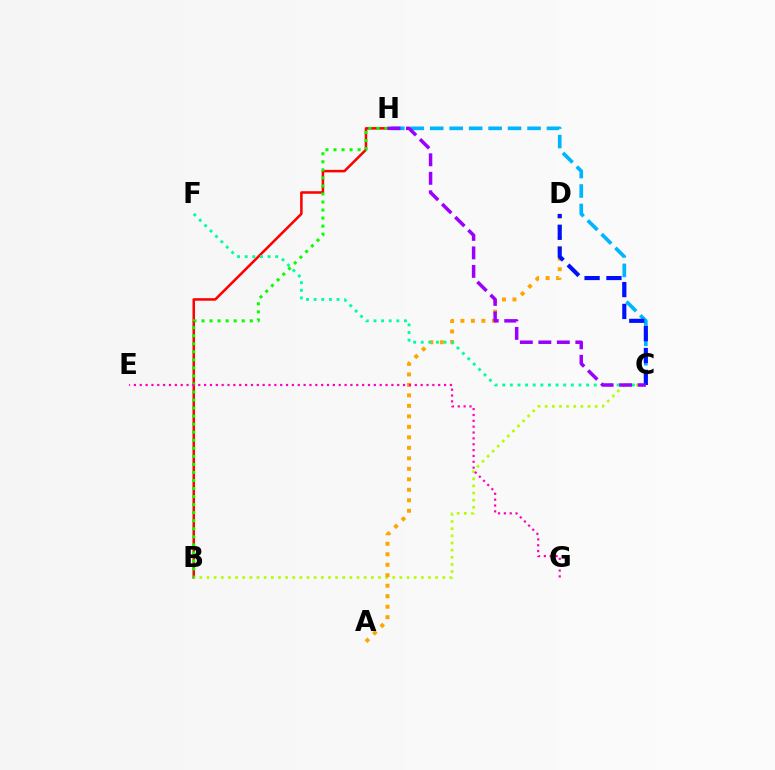{('B', 'H'): [{'color': '#ff0000', 'line_style': 'solid', 'thickness': 1.83}, {'color': '#08ff00', 'line_style': 'dotted', 'thickness': 2.19}], ('C', 'H'): [{'color': '#00b5ff', 'line_style': 'dashed', 'thickness': 2.64}, {'color': '#9b00ff', 'line_style': 'dashed', 'thickness': 2.51}], ('B', 'C'): [{'color': '#b3ff00', 'line_style': 'dotted', 'thickness': 1.94}], ('A', 'D'): [{'color': '#ffa500', 'line_style': 'dotted', 'thickness': 2.85}], ('C', 'F'): [{'color': '#00ff9d', 'line_style': 'dotted', 'thickness': 2.07}], ('C', 'D'): [{'color': '#0010ff', 'line_style': 'dashed', 'thickness': 2.97}], ('E', 'G'): [{'color': '#ff00bd', 'line_style': 'dotted', 'thickness': 1.59}]}